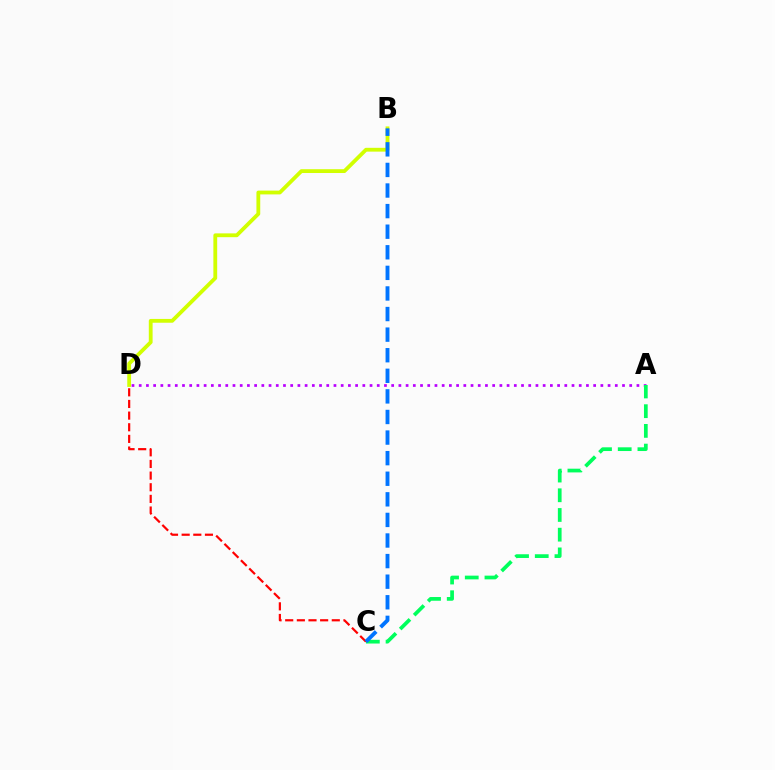{('B', 'D'): [{'color': '#d1ff00', 'line_style': 'solid', 'thickness': 2.74}], ('A', 'D'): [{'color': '#b900ff', 'line_style': 'dotted', 'thickness': 1.96}], ('A', 'C'): [{'color': '#00ff5c', 'line_style': 'dashed', 'thickness': 2.68}], ('C', 'D'): [{'color': '#ff0000', 'line_style': 'dashed', 'thickness': 1.58}], ('B', 'C'): [{'color': '#0074ff', 'line_style': 'dashed', 'thickness': 2.8}]}